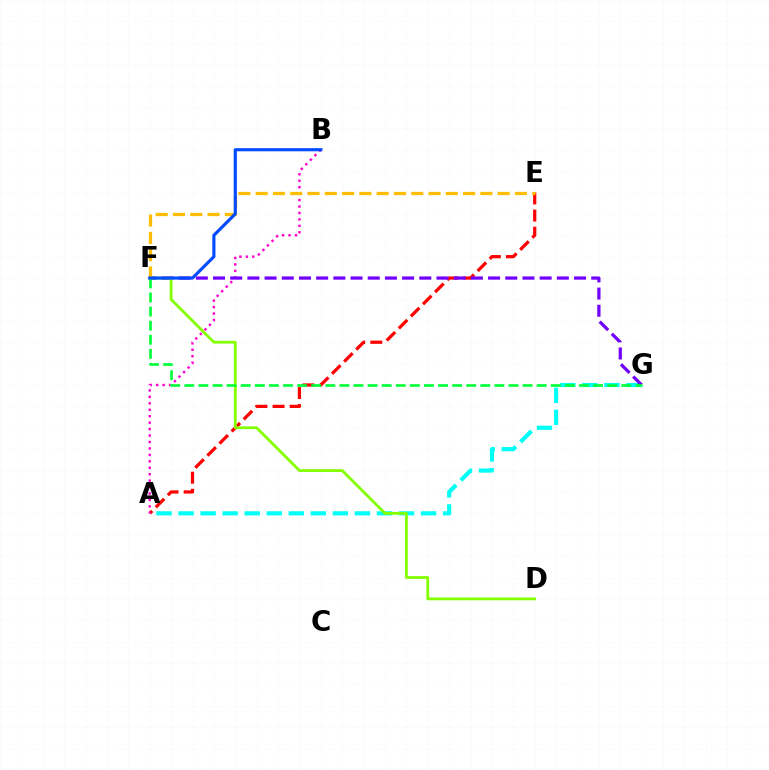{('A', 'E'): [{'color': '#ff0000', 'line_style': 'dashed', 'thickness': 2.32}], ('A', 'B'): [{'color': '#ff00cf', 'line_style': 'dotted', 'thickness': 1.75}], ('A', 'G'): [{'color': '#00fff6', 'line_style': 'dashed', 'thickness': 3.0}], ('F', 'G'): [{'color': '#7200ff', 'line_style': 'dashed', 'thickness': 2.34}, {'color': '#00ff39', 'line_style': 'dashed', 'thickness': 1.91}], ('D', 'F'): [{'color': '#84ff00', 'line_style': 'solid', 'thickness': 2.02}], ('E', 'F'): [{'color': '#ffbd00', 'line_style': 'dashed', 'thickness': 2.35}], ('B', 'F'): [{'color': '#004bff', 'line_style': 'solid', 'thickness': 2.26}]}